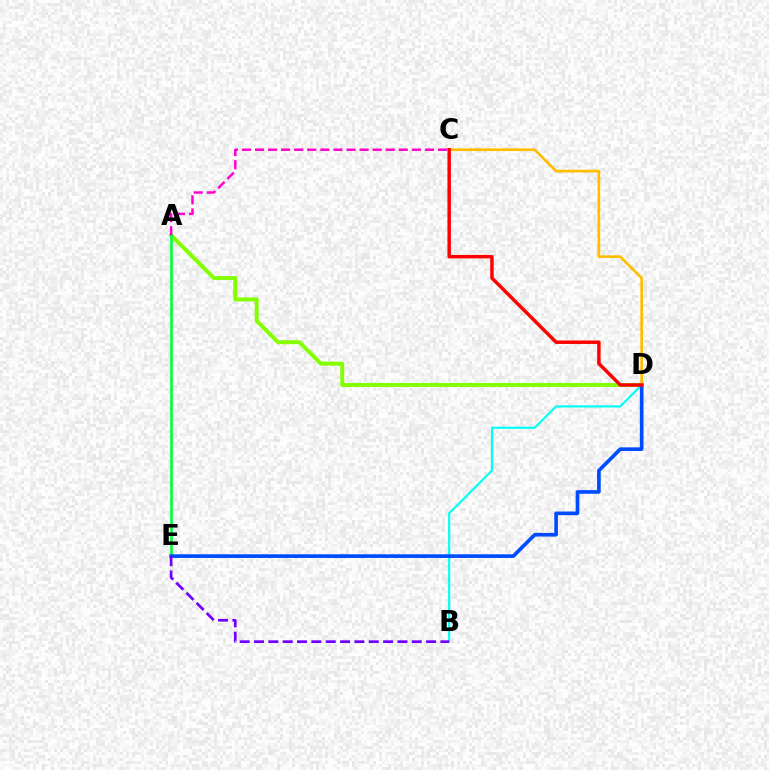{('B', 'D'): [{'color': '#00fff6', 'line_style': 'solid', 'thickness': 1.55}], ('A', 'D'): [{'color': '#84ff00', 'line_style': 'solid', 'thickness': 2.85}], ('A', 'E'): [{'color': '#00ff39', 'line_style': 'solid', 'thickness': 1.89}], ('D', 'E'): [{'color': '#004bff', 'line_style': 'solid', 'thickness': 2.63}], ('C', 'D'): [{'color': '#ffbd00', 'line_style': 'solid', 'thickness': 1.92}, {'color': '#ff0000', 'line_style': 'solid', 'thickness': 2.48}], ('A', 'C'): [{'color': '#ff00cf', 'line_style': 'dashed', 'thickness': 1.78}], ('B', 'E'): [{'color': '#7200ff', 'line_style': 'dashed', 'thickness': 1.95}]}